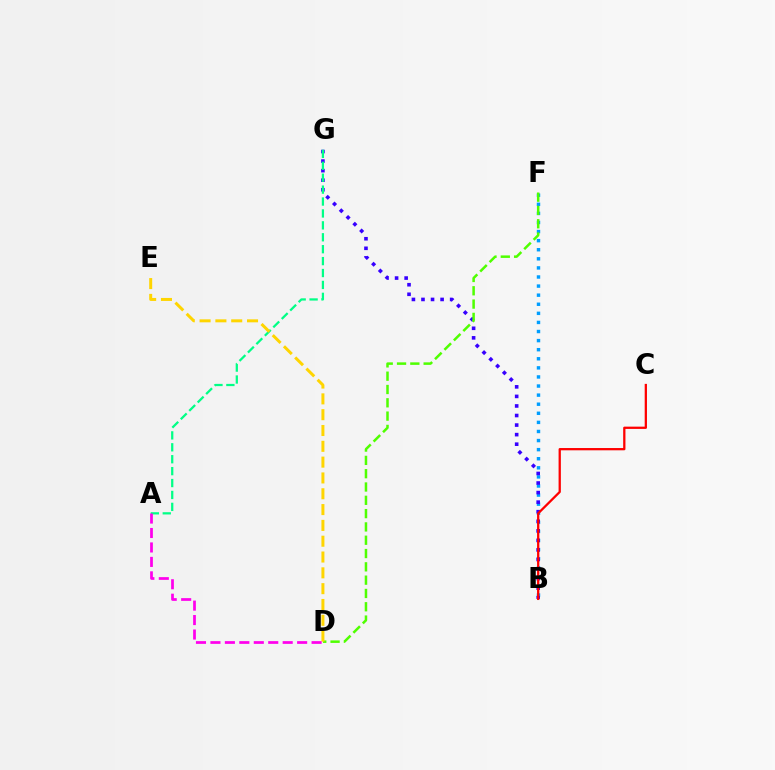{('B', 'F'): [{'color': '#009eff', 'line_style': 'dotted', 'thickness': 2.47}], ('B', 'G'): [{'color': '#3700ff', 'line_style': 'dotted', 'thickness': 2.6}], ('B', 'C'): [{'color': '#ff0000', 'line_style': 'solid', 'thickness': 1.64}], ('D', 'F'): [{'color': '#4fff00', 'line_style': 'dashed', 'thickness': 1.81}], ('A', 'G'): [{'color': '#00ff86', 'line_style': 'dashed', 'thickness': 1.62}], ('D', 'E'): [{'color': '#ffd500', 'line_style': 'dashed', 'thickness': 2.15}], ('A', 'D'): [{'color': '#ff00ed', 'line_style': 'dashed', 'thickness': 1.96}]}